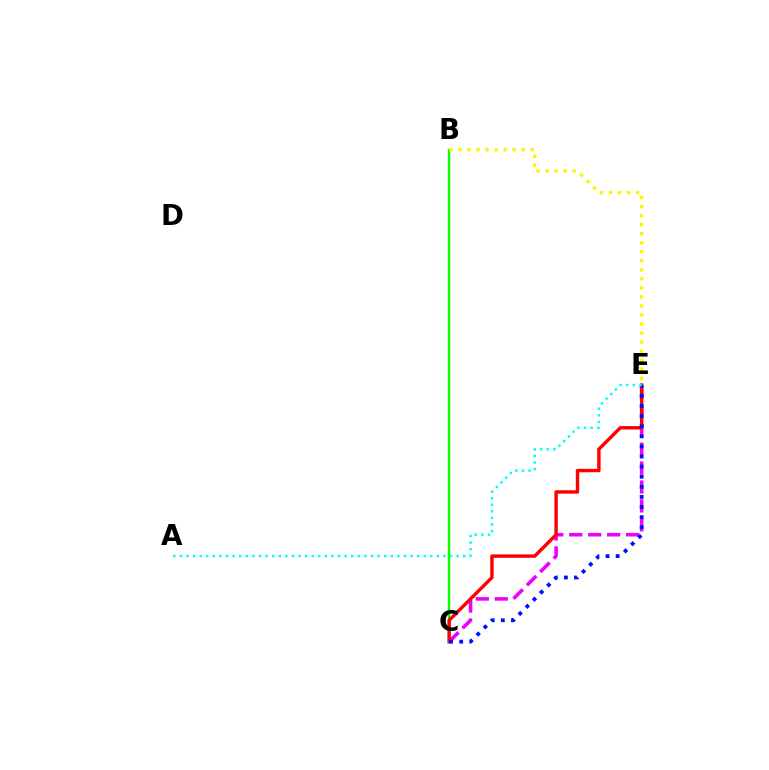{('C', 'E'): [{'color': '#ee00ff', 'line_style': 'dashed', 'thickness': 2.57}, {'color': '#ff0000', 'line_style': 'solid', 'thickness': 2.45}, {'color': '#0010ff', 'line_style': 'dotted', 'thickness': 2.74}], ('B', 'C'): [{'color': '#08ff00', 'line_style': 'solid', 'thickness': 1.74}], ('A', 'E'): [{'color': '#00fff6', 'line_style': 'dotted', 'thickness': 1.79}], ('B', 'E'): [{'color': '#fcf500', 'line_style': 'dotted', 'thickness': 2.46}]}